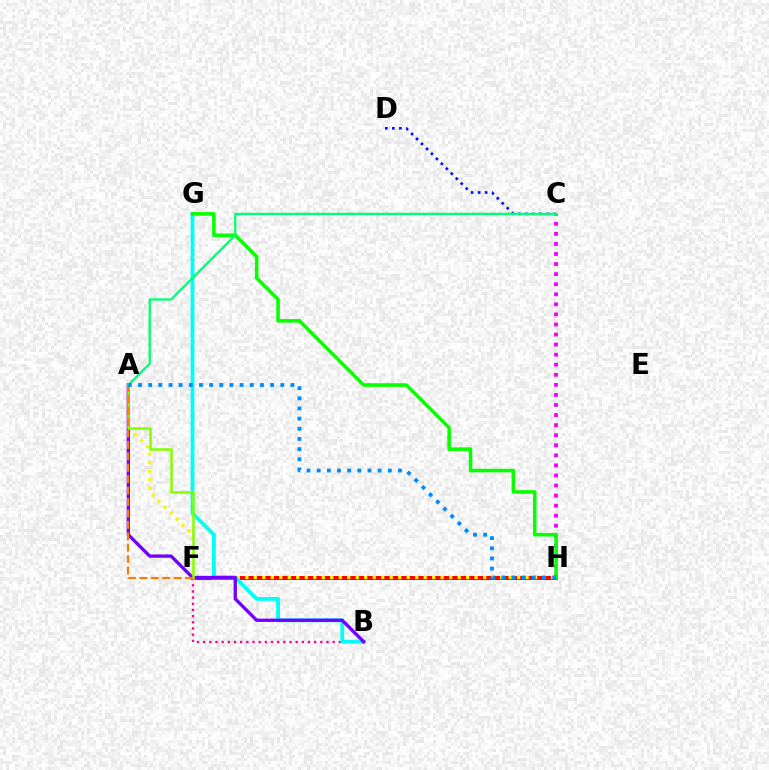{('C', 'D'): [{'color': '#0010ff', 'line_style': 'dotted', 'thickness': 1.91}], ('B', 'F'): [{'color': '#ff0094', 'line_style': 'dotted', 'thickness': 1.68}], ('F', 'H'): [{'color': '#ff0000', 'line_style': 'solid', 'thickness': 2.86}], ('A', 'H'): [{'color': '#fcf500', 'line_style': 'dotted', 'thickness': 2.31}, {'color': '#008cff', 'line_style': 'dotted', 'thickness': 2.76}], ('B', 'G'): [{'color': '#00fff6', 'line_style': 'solid', 'thickness': 2.75}], ('A', 'B'): [{'color': '#7200ff', 'line_style': 'solid', 'thickness': 2.38}], ('A', 'F'): [{'color': '#84ff00', 'line_style': 'solid', 'thickness': 1.82}, {'color': '#ff7c00', 'line_style': 'dashed', 'thickness': 1.55}], ('C', 'H'): [{'color': '#ee00ff', 'line_style': 'dotted', 'thickness': 2.73}], ('G', 'H'): [{'color': '#08ff00', 'line_style': 'solid', 'thickness': 2.57}], ('A', 'C'): [{'color': '#00ff74', 'line_style': 'solid', 'thickness': 1.67}]}